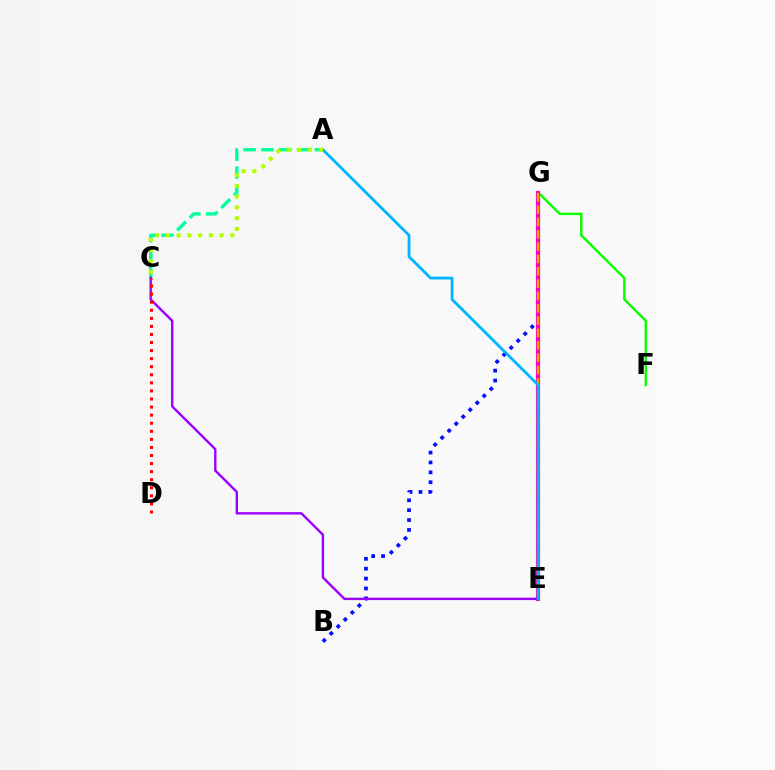{('A', 'C'): [{'color': '#00ff9d', 'line_style': 'dashed', 'thickness': 2.42}, {'color': '#b3ff00', 'line_style': 'dotted', 'thickness': 2.92}], ('F', 'G'): [{'color': '#08ff00', 'line_style': 'solid', 'thickness': 1.74}], ('B', 'G'): [{'color': '#0010ff', 'line_style': 'dotted', 'thickness': 2.69}], ('E', 'G'): [{'color': '#ff00bd', 'line_style': 'solid', 'thickness': 2.99}, {'color': '#ffa500', 'line_style': 'dashed', 'thickness': 1.68}], ('C', 'E'): [{'color': '#9b00ff', 'line_style': 'solid', 'thickness': 1.72}], ('C', 'D'): [{'color': '#ff0000', 'line_style': 'dotted', 'thickness': 2.19}], ('A', 'E'): [{'color': '#00b5ff', 'line_style': 'solid', 'thickness': 2.01}]}